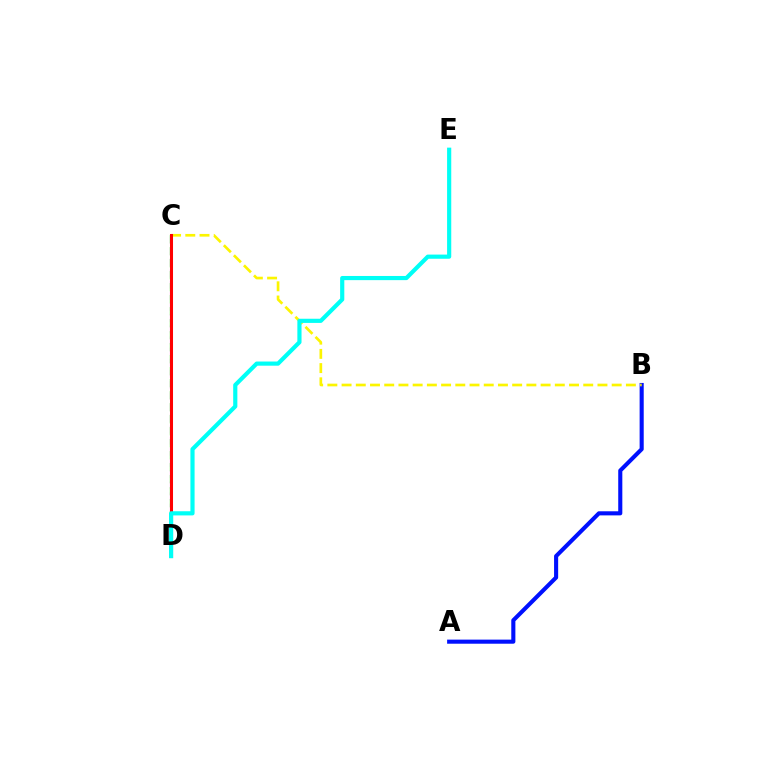{('C', 'D'): [{'color': '#ee00ff', 'line_style': 'dashed', 'thickness': 1.51}, {'color': '#08ff00', 'line_style': 'dashed', 'thickness': 1.63}, {'color': '#ff0000', 'line_style': 'solid', 'thickness': 2.19}], ('A', 'B'): [{'color': '#0010ff', 'line_style': 'solid', 'thickness': 2.95}], ('B', 'C'): [{'color': '#fcf500', 'line_style': 'dashed', 'thickness': 1.93}], ('D', 'E'): [{'color': '#00fff6', 'line_style': 'solid', 'thickness': 3.0}]}